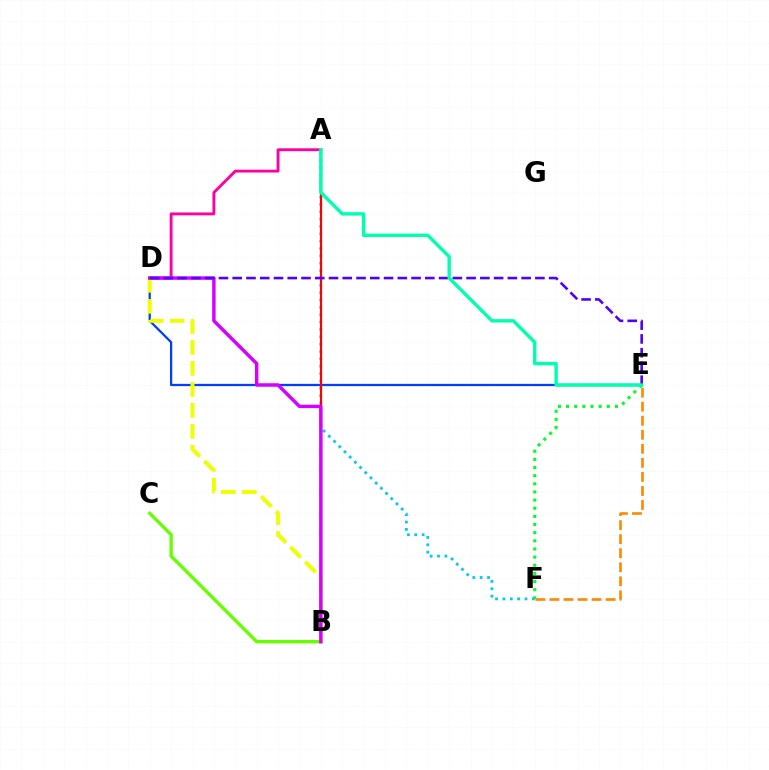{('D', 'E'): [{'color': '#003fff', 'line_style': 'solid', 'thickness': 1.63}, {'color': '#4f00ff', 'line_style': 'dashed', 'thickness': 1.87}], ('A', 'D'): [{'color': '#ff00a0', 'line_style': 'solid', 'thickness': 2.06}], ('A', 'F'): [{'color': '#00c7ff', 'line_style': 'dotted', 'thickness': 2.0}], ('E', 'F'): [{'color': '#00ff27', 'line_style': 'dotted', 'thickness': 2.21}, {'color': '#ff8800', 'line_style': 'dashed', 'thickness': 1.91}], ('A', 'B'): [{'color': '#ff0000', 'line_style': 'solid', 'thickness': 1.58}], ('B', 'C'): [{'color': '#66ff00', 'line_style': 'solid', 'thickness': 2.41}], ('B', 'D'): [{'color': '#eeff00', 'line_style': 'dashed', 'thickness': 2.85}, {'color': '#d600ff', 'line_style': 'solid', 'thickness': 2.47}], ('A', 'E'): [{'color': '#00ffaf', 'line_style': 'solid', 'thickness': 2.44}]}